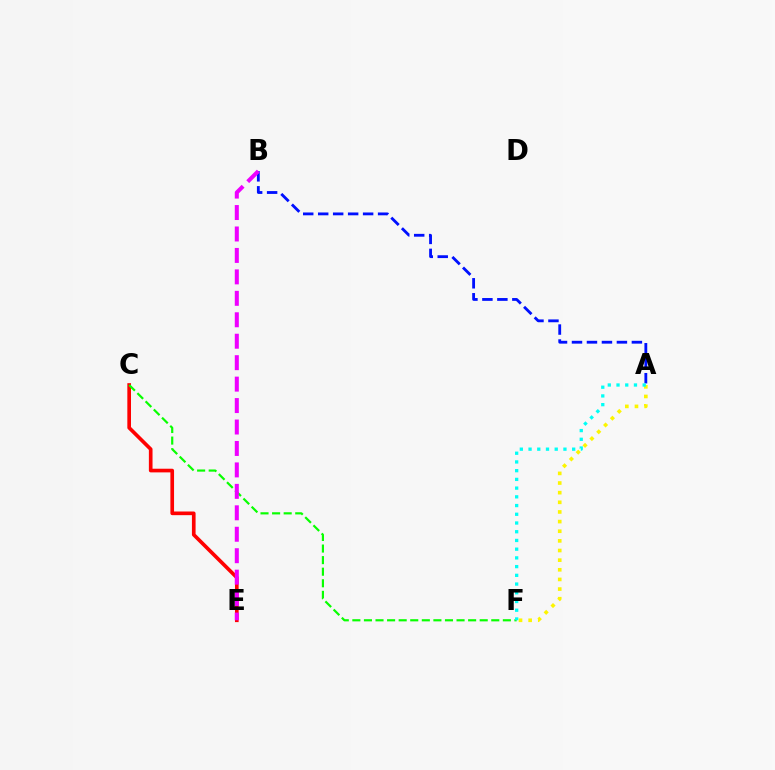{('A', 'F'): [{'color': '#fcf500', 'line_style': 'dotted', 'thickness': 2.62}, {'color': '#00fff6', 'line_style': 'dotted', 'thickness': 2.37}], ('C', 'E'): [{'color': '#ff0000', 'line_style': 'solid', 'thickness': 2.63}], ('C', 'F'): [{'color': '#08ff00', 'line_style': 'dashed', 'thickness': 1.57}], ('A', 'B'): [{'color': '#0010ff', 'line_style': 'dashed', 'thickness': 2.03}], ('B', 'E'): [{'color': '#ee00ff', 'line_style': 'dashed', 'thickness': 2.91}]}